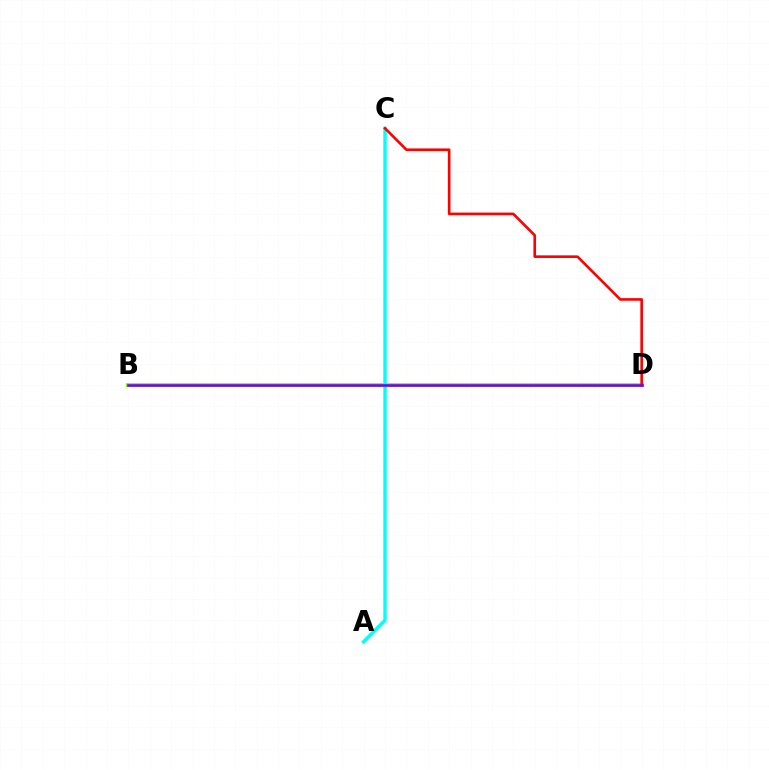{('B', 'D'): [{'color': '#84ff00', 'line_style': 'solid', 'thickness': 2.97}, {'color': '#7200ff', 'line_style': 'solid', 'thickness': 1.87}], ('A', 'C'): [{'color': '#00fff6', 'line_style': 'solid', 'thickness': 2.43}], ('C', 'D'): [{'color': '#ff0000', 'line_style': 'solid', 'thickness': 1.89}]}